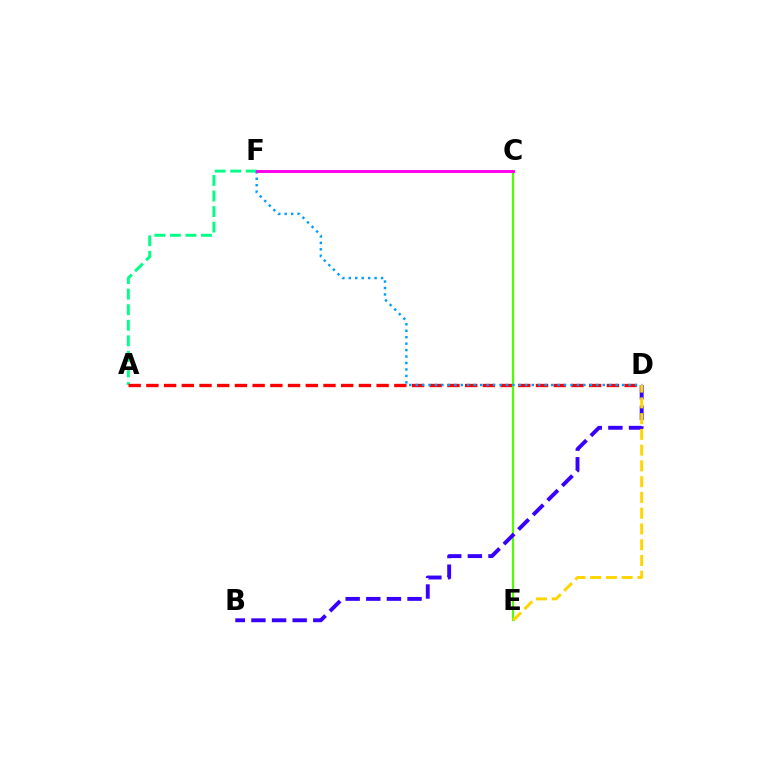{('A', 'F'): [{'color': '#00ff86', 'line_style': 'dashed', 'thickness': 2.11}], ('A', 'D'): [{'color': '#ff0000', 'line_style': 'dashed', 'thickness': 2.41}], ('C', 'E'): [{'color': '#4fff00', 'line_style': 'solid', 'thickness': 1.57}], ('B', 'D'): [{'color': '#3700ff', 'line_style': 'dashed', 'thickness': 2.8}], ('D', 'F'): [{'color': '#009eff', 'line_style': 'dotted', 'thickness': 1.75}], ('D', 'E'): [{'color': '#ffd500', 'line_style': 'dashed', 'thickness': 2.14}], ('C', 'F'): [{'color': '#ff00ed', 'line_style': 'solid', 'thickness': 2.1}]}